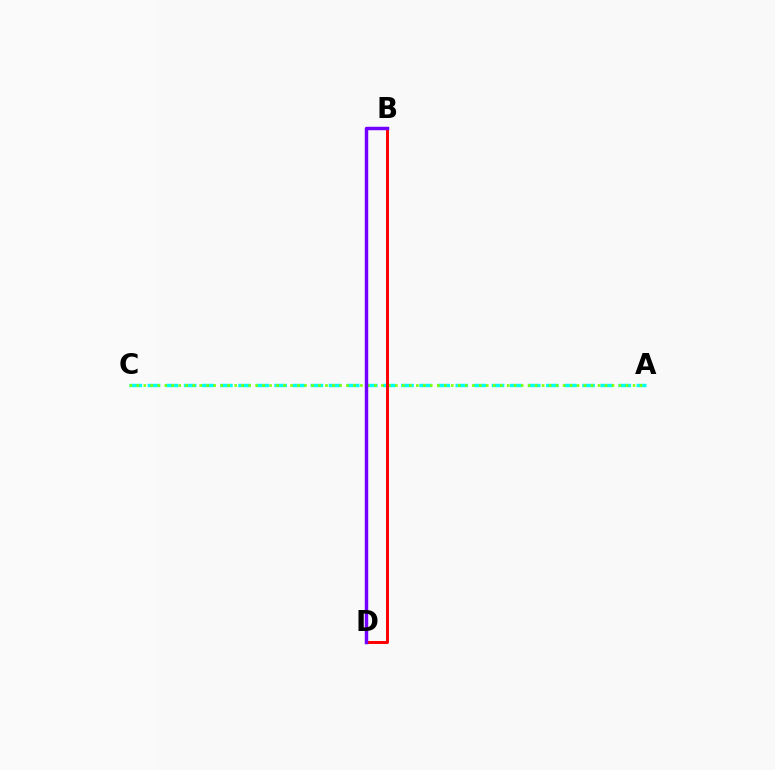{('A', 'C'): [{'color': '#00fff6', 'line_style': 'dashed', 'thickness': 2.46}, {'color': '#84ff00', 'line_style': 'dotted', 'thickness': 1.9}], ('B', 'D'): [{'color': '#ff0000', 'line_style': 'solid', 'thickness': 2.12}, {'color': '#7200ff', 'line_style': 'solid', 'thickness': 2.49}]}